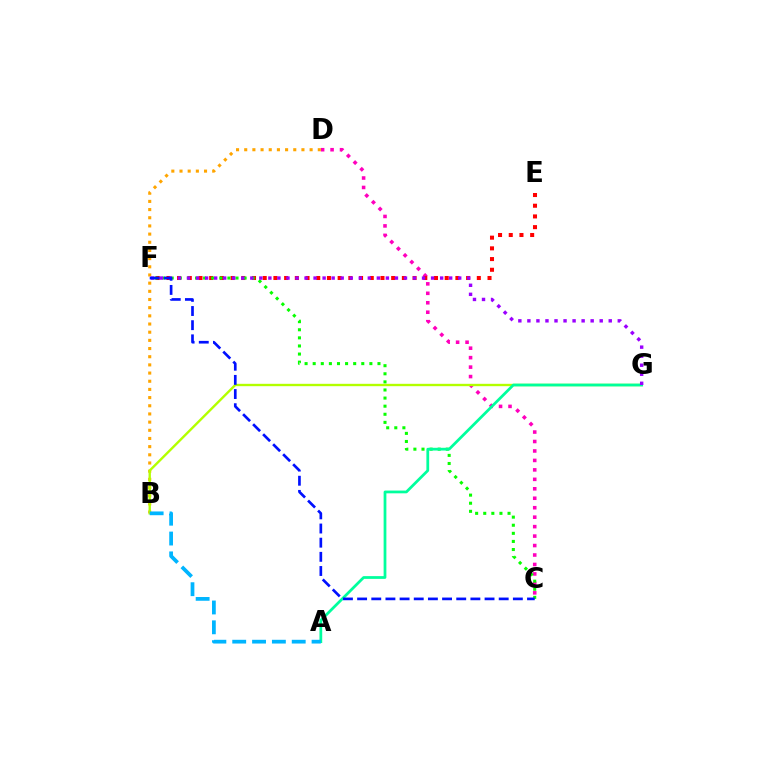{('C', 'D'): [{'color': '#ff00bd', 'line_style': 'dotted', 'thickness': 2.57}], ('E', 'F'): [{'color': '#ff0000', 'line_style': 'dotted', 'thickness': 2.91}], ('B', 'D'): [{'color': '#ffa500', 'line_style': 'dotted', 'thickness': 2.22}], ('B', 'G'): [{'color': '#b3ff00', 'line_style': 'solid', 'thickness': 1.7}], ('C', 'F'): [{'color': '#08ff00', 'line_style': 'dotted', 'thickness': 2.2}, {'color': '#0010ff', 'line_style': 'dashed', 'thickness': 1.92}], ('A', 'G'): [{'color': '#00ff9d', 'line_style': 'solid', 'thickness': 1.98}], ('F', 'G'): [{'color': '#9b00ff', 'line_style': 'dotted', 'thickness': 2.46}], ('A', 'B'): [{'color': '#00b5ff', 'line_style': 'dashed', 'thickness': 2.69}]}